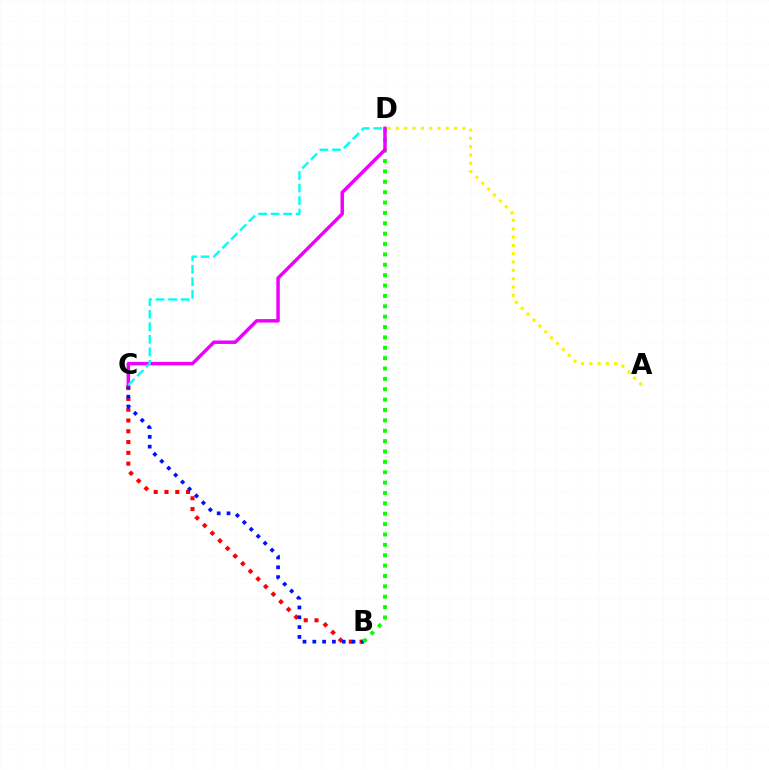{('A', 'D'): [{'color': '#fcf500', 'line_style': 'dotted', 'thickness': 2.26}], ('B', 'C'): [{'color': '#ff0000', 'line_style': 'dotted', 'thickness': 2.93}, {'color': '#0010ff', 'line_style': 'dotted', 'thickness': 2.66}], ('B', 'D'): [{'color': '#08ff00', 'line_style': 'dotted', 'thickness': 2.82}], ('C', 'D'): [{'color': '#ee00ff', 'line_style': 'solid', 'thickness': 2.5}, {'color': '#00fff6', 'line_style': 'dashed', 'thickness': 1.7}]}